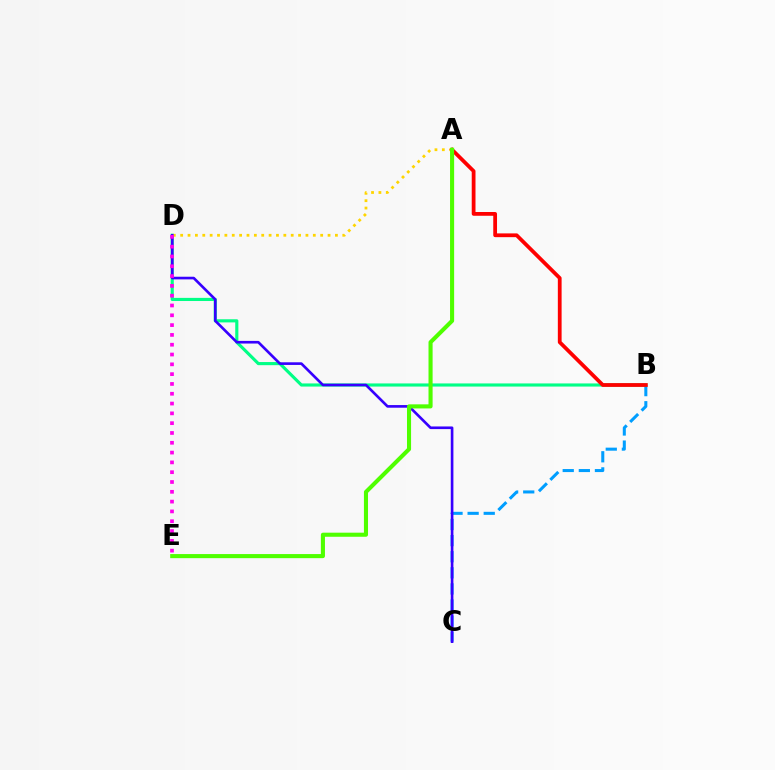{('B', 'C'): [{'color': '#009eff', 'line_style': 'dashed', 'thickness': 2.19}], ('B', 'D'): [{'color': '#00ff86', 'line_style': 'solid', 'thickness': 2.26}], ('A', 'D'): [{'color': '#ffd500', 'line_style': 'dotted', 'thickness': 2.0}], ('C', 'D'): [{'color': '#3700ff', 'line_style': 'solid', 'thickness': 1.9}], ('A', 'B'): [{'color': '#ff0000', 'line_style': 'solid', 'thickness': 2.71}], ('D', 'E'): [{'color': '#ff00ed', 'line_style': 'dotted', 'thickness': 2.66}], ('A', 'E'): [{'color': '#4fff00', 'line_style': 'solid', 'thickness': 2.94}]}